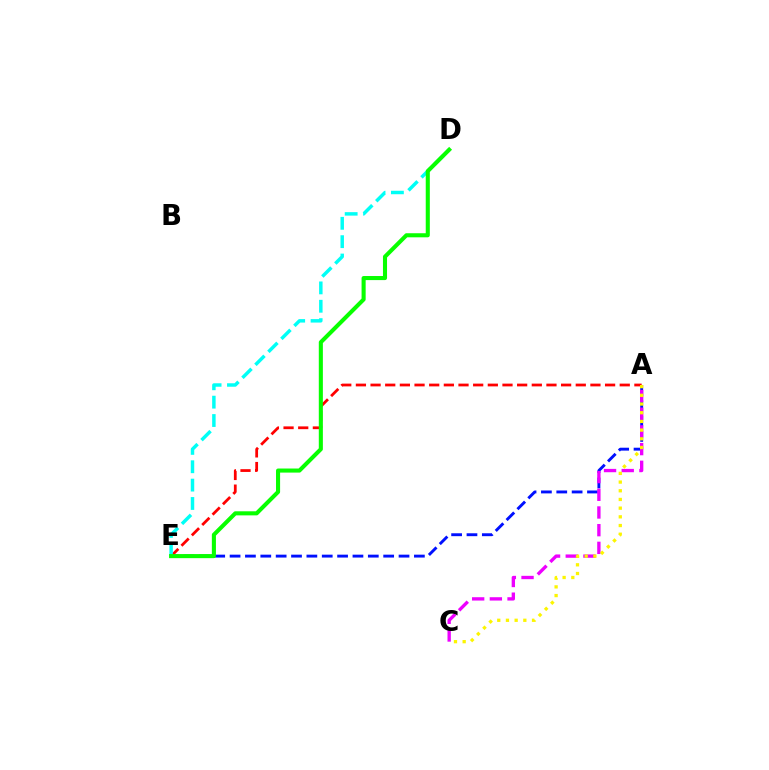{('A', 'E'): [{'color': '#0010ff', 'line_style': 'dashed', 'thickness': 2.09}, {'color': '#ff0000', 'line_style': 'dashed', 'thickness': 1.99}], ('A', 'C'): [{'color': '#ee00ff', 'line_style': 'dashed', 'thickness': 2.4}, {'color': '#fcf500', 'line_style': 'dotted', 'thickness': 2.36}], ('D', 'E'): [{'color': '#00fff6', 'line_style': 'dashed', 'thickness': 2.49}, {'color': '#08ff00', 'line_style': 'solid', 'thickness': 2.94}]}